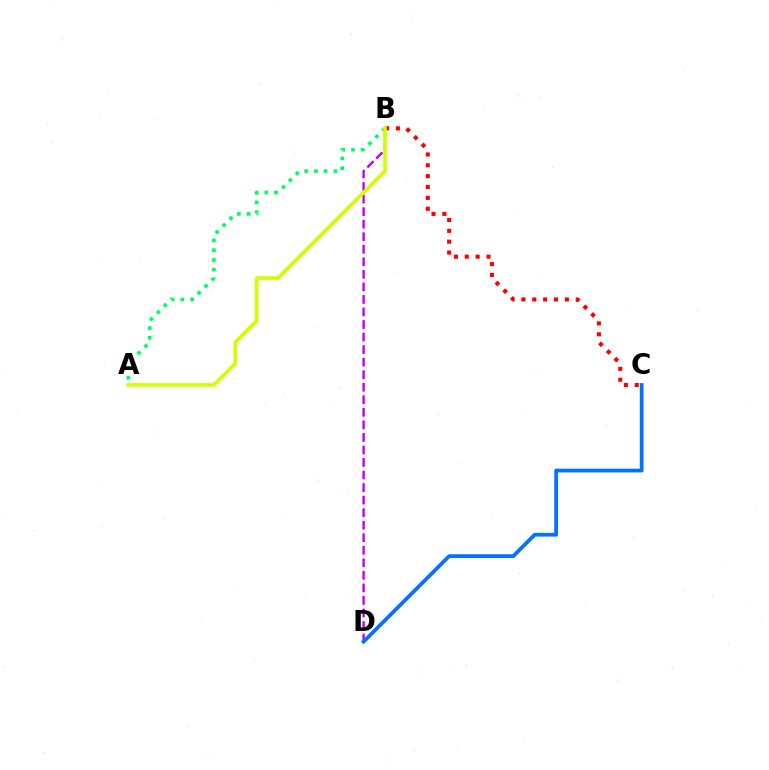{('B', 'C'): [{'color': '#ff0000', 'line_style': 'dotted', 'thickness': 2.95}], ('B', 'D'): [{'color': '#b900ff', 'line_style': 'dashed', 'thickness': 1.7}], ('C', 'D'): [{'color': '#0074ff', 'line_style': 'solid', 'thickness': 2.71}], ('A', 'B'): [{'color': '#00ff5c', 'line_style': 'dotted', 'thickness': 2.65}, {'color': '#d1ff00', 'line_style': 'solid', 'thickness': 2.66}]}